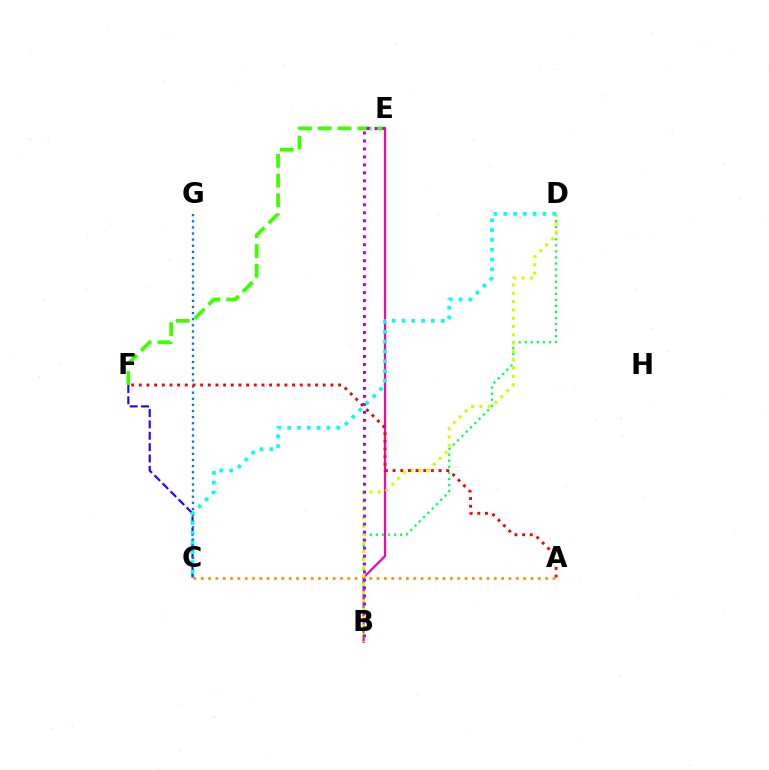{('B', 'E'): [{'color': '#ff00ac', 'line_style': 'solid', 'thickness': 1.6}, {'color': '#b900ff', 'line_style': 'dotted', 'thickness': 2.17}], ('C', 'F'): [{'color': '#2500ff', 'line_style': 'dashed', 'thickness': 1.54}], ('B', 'D'): [{'color': '#00ff5c', 'line_style': 'dotted', 'thickness': 1.65}, {'color': '#d1ff00', 'line_style': 'dotted', 'thickness': 2.26}], ('C', 'G'): [{'color': '#0074ff', 'line_style': 'dotted', 'thickness': 1.66}], ('E', 'F'): [{'color': '#3dff00', 'line_style': 'dashed', 'thickness': 2.69}], ('A', 'F'): [{'color': '#ff0000', 'line_style': 'dotted', 'thickness': 2.08}], ('A', 'C'): [{'color': '#ff9400', 'line_style': 'dotted', 'thickness': 1.99}], ('C', 'D'): [{'color': '#00fff6', 'line_style': 'dotted', 'thickness': 2.66}]}